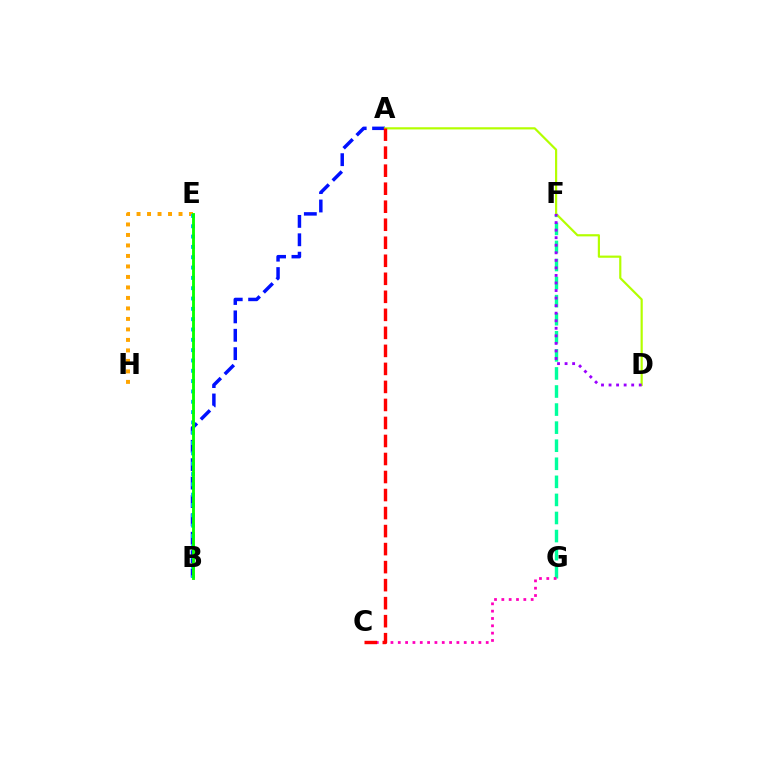{('F', 'G'): [{'color': '#00ff9d', 'line_style': 'dashed', 'thickness': 2.45}], ('E', 'H'): [{'color': '#ffa500', 'line_style': 'dotted', 'thickness': 2.85}], ('C', 'G'): [{'color': '#ff00bd', 'line_style': 'dotted', 'thickness': 1.99}], ('A', 'B'): [{'color': '#0010ff', 'line_style': 'dashed', 'thickness': 2.5}], ('A', 'D'): [{'color': '#b3ff00', 'line_style': 'solid', 'thickness': 1.57}], ('B', 'E'): [{'color': '#00b5ff', 'line_style': 'dotted', 'thickness': 2.8}, {'color': '#08ff00', 'line_style': 'solid', 'thickness': 2.07}], ('D', 'F'): [{'color': '#9b00ff', 'line_style': 'dotted', 'thickness': 2.05}], ('A', 'C'): [{'color': '#ff0000', 'line_style': 'dashed', 'thickness': 2.45}]}